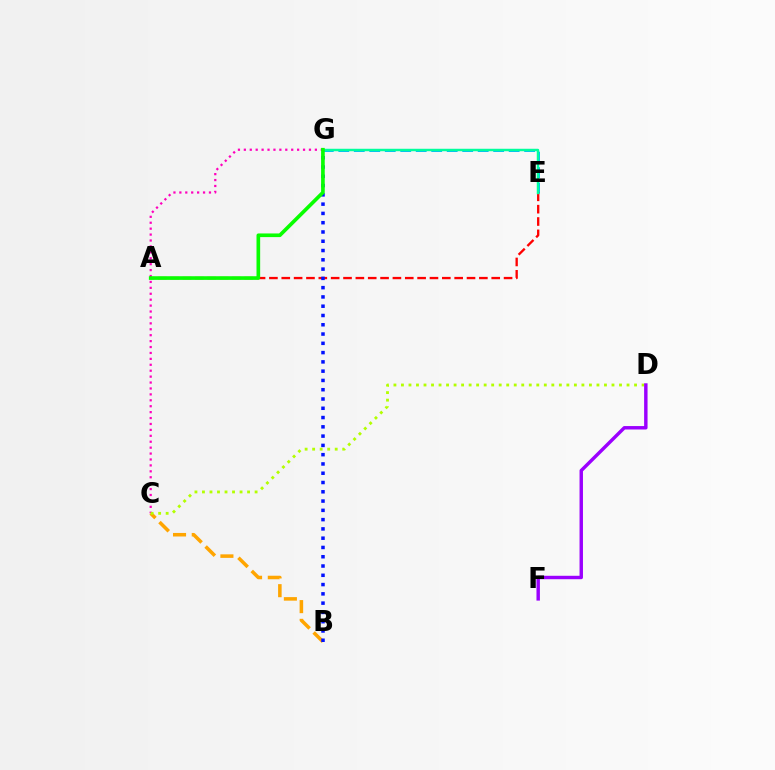{('E', 'G'): [{'color': '#00b5ff', 'line_style': 'dashed', 'thickness': 2.1}, {'color': '#00ff9d', 'line_style': 'solid', 'thickness': 1.77}], ('A', 'E'): [{'color': '#ff0000', 'line_style': 'dashed', 'thickness': 1.68}], ('C', 'G'): [{'color': '#ff00bd', 'line_style': 'dotted', 'thickness': 1.61}], ('B', 'C'): [{'color': '#ffa500', 'line_style': 'dashed', 'thickness': 2.55}], ('C', 'D'): [{'color': '#b3ff00', 'line_style': 'dotted', 'thickness': 2.04}], ('B', 'G'): [{'color': '#0010ff', 'line_style': 'dotted', 'thickness': 2.52}], ('D', 'F'): [{'color': '#9b00ff', 'line_style': 'solid', 'thickness': 2.47}], ('A', 'G'): [{'color': '#08ff00', 'line_style': 'solid', 'thickness': 2.63}]}